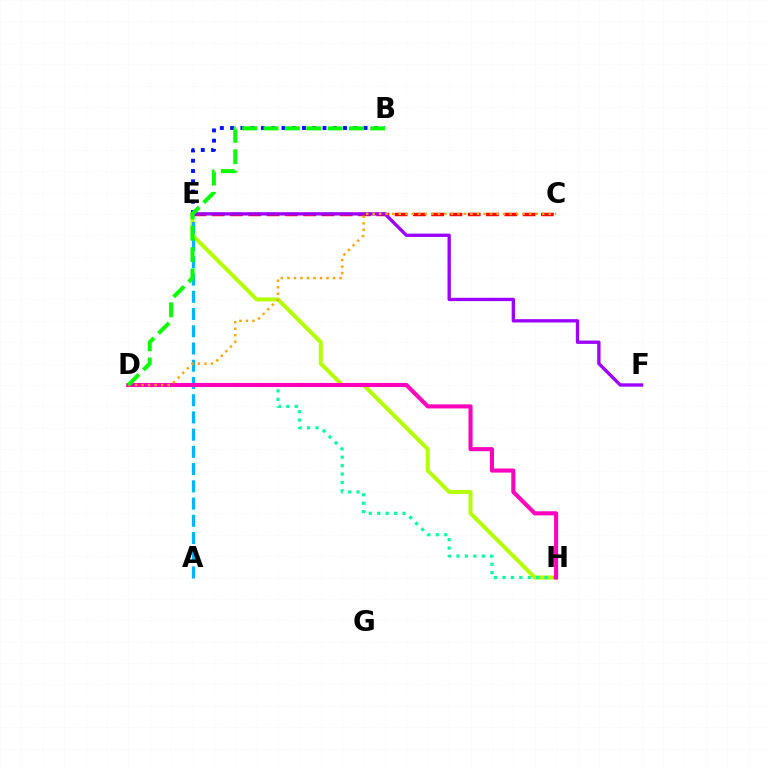{('E', 'H'): [{'color': '#b3ff00', 'line_style': 'solid', 'thickness': 2.87}], ('C', 'E'): [{'color': '#ff0000', 'line_style': 'dashed', 'thickness': 2.48}], ('B', 'E'): [{'color': '#0010ff', 'line_style': 'dotted', 'thickness': 2.79}], ('D', 'H'): [{'color': '#00ff9d', 'line_style': 'dotted', 'thickness': 2.29}, {'color': '#ff00bd', 'line_style': 'solid', 'thickness': 2.94}], ('A', 'E'): [{'color': '#00b5ff', 'line_style': 'dashed', 'thickness': 2.34}], ('E', 'F'): [{'color': '#9b00ff', 'line_style': 'solid', 'thickness': 2.4}], ('C', 'D'): [{'color': '#ffa500', 'line_style': 'dotted', 'thickness': 1.77}], ('B', 'D'): [{'color': '#08ff00', 'line_style': 'dashed', 'thickness': 2.9}]}